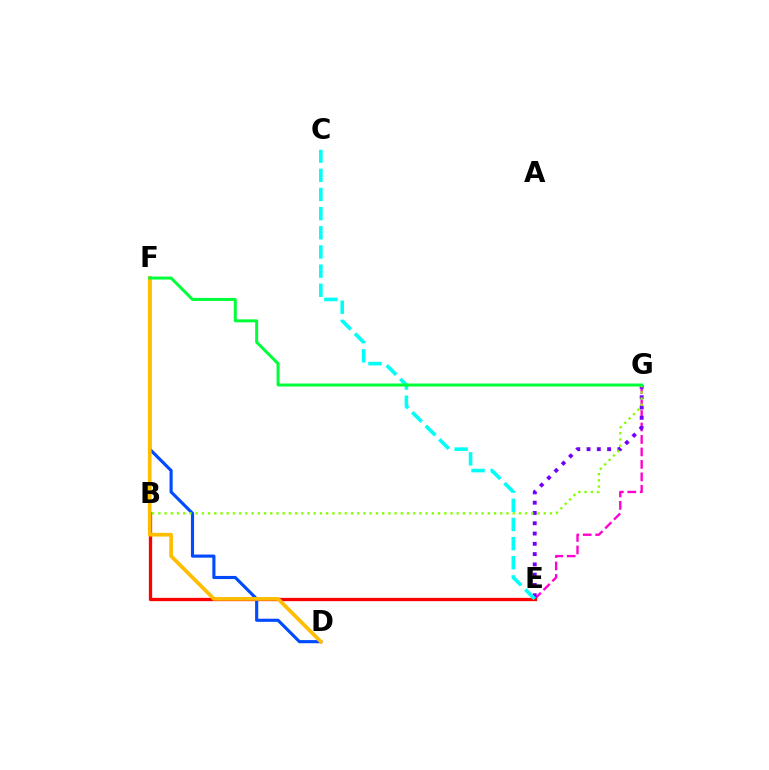{('E', 'G'): [{'color': '#ff00cf', 'line_style': 'dashed', 'thickness': 1.69}, {'color': '#7200ff', 'line_style': 'dotted', 'thickness': 2.79}], ('B', 'E'): [{'color': '#ff0000', 'line_style': 'solid', 'thickness': 2.37}], ('D', 'F'): [{'color': '#004bff', 'line_style': 'solid', 'thickness': 2.25}, {'color': '#ffbd00', 'line_style': 'solid', 'thickness': 2.67}], ('B', 'G'): [{'color': '#84ff00', 'line_style': 'dotted', 'thickness': 1.69}], ('C', 'E'): [{'color': '#00fff6', 'line_style': 'dashed', 'thickness': 2.6}], ('F', 'G'): [{'color': '#00ff39', 'line_style': 'solid', 'thickness': 2.16}]}